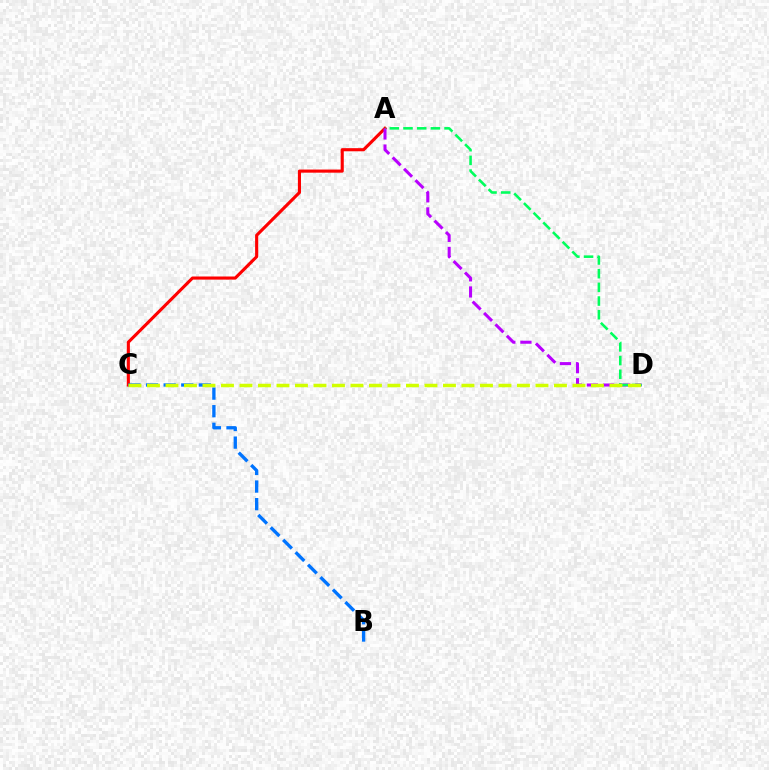{('A', 'C'): [{'color': '#ff0000', 'line_style': 'solid', 'thickness': 2.24}], ('A', 'D'): [{'color': '#b900ff', 'line_style': 'dashed', 'thickness': 2.19}, {'color': '#00ff5c', 'line_style': 'dashed', 'thickness': 1.86}], ('B', 'C'): [{'color': '#0074ff', 'line_style': 'dashed', 'thickness': 2.39}], ('C', 'D'): [{'color': '#d1ff00', 'line_style': 'dashed', 'thickness': 2.51}]}